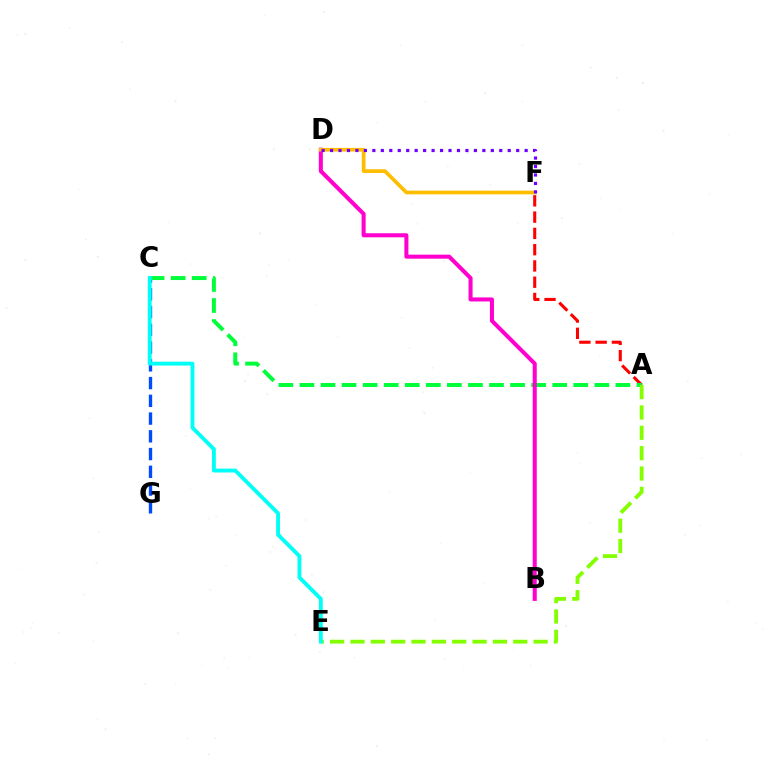{('C', 'G'): [{'color': '#004bff', 'line_style': 'dashed', 'thickness': 2.41}], ('A', 'F'): [{'color': '#ff0000', 'line_style': 'dashed', 'thickness': 2.21}], ('A', 'C'): [{'color': '#00ff39', 'line_style': 'dashed', 'thickness': 2.86}], ('A', 'E'): [{'color': '#84ff00', 'line_style': 'dashed', 'thickness': 2.76}], ('B', 'D'): [{'color': '#ff00cf', 'line_style': 'solid', 'thickness': 2.91}], ('D', 'F'): [{'color': '#ffbd00', 'line_style': 'solid', 'thickness': 2.67}, {'color': '#7200ff', 'line_style': 'dotted', 'thickness': 2.3}], ('C', 'E'): [{'color': '#00fff6', 'line_style': 'solid', 'thickness': 2.78}]}